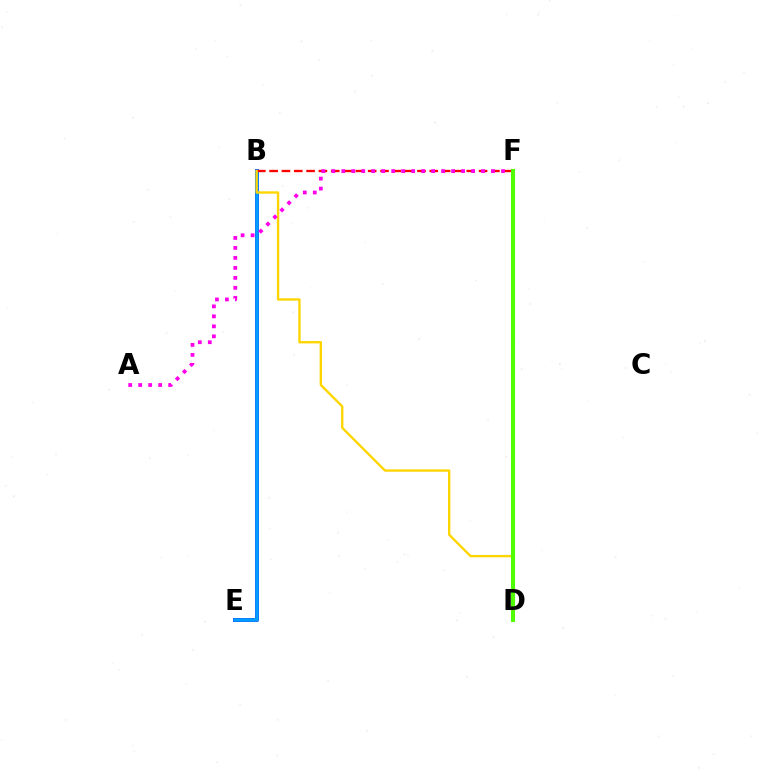{('B', 'E'): [{'color': '#3700ff', 'line_style': 'solid', 'thickness': 2.83}, {'color': '#009eff', 'line_style': 'solid', 'thickness': 2.58}], ('B', 'F'): [{'color': '#ff0000', 'line_style': 'dashed', 'thickness': 1.67}], ('D', 'F'): [{'color': '#00ff86', 'line_style': 'dashed', 'thickness': 2.59}, {'color': '#4fff00', 'line_style': 'solid', 'thickness': 2.94}], ('B', 'D'): [{'color': '#ffd500', 'line_style': 'solid', 'thickness': 1.71}], ('A', 'F'): [{'color': '#ff00ed', 'line_style': 'dotted', 'thickness': 2.71}]}